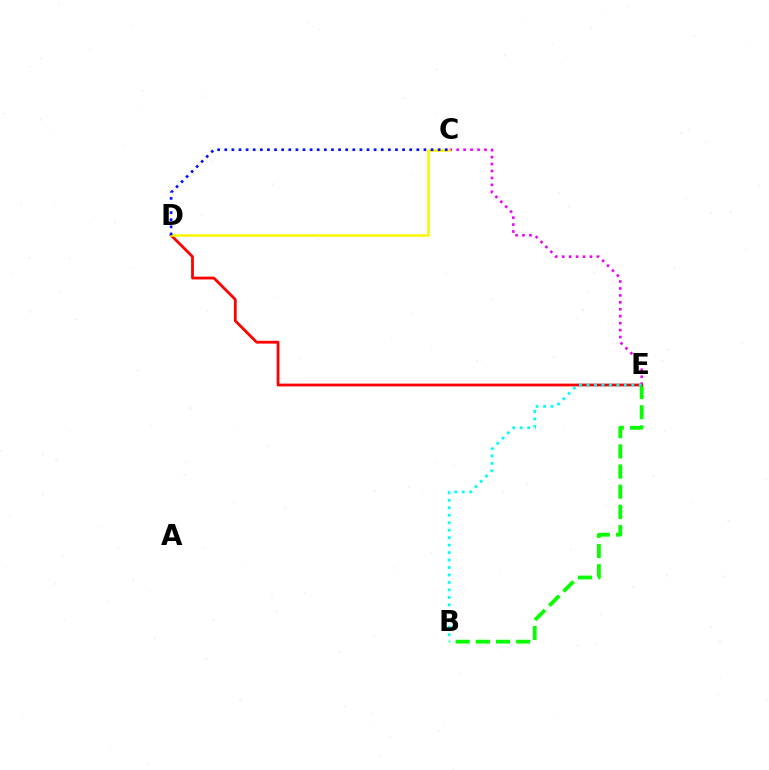{('C', 'E'): [{'color': '#ee00ff', 'line_style': 'dotted', 'thickness': 1.89}], ('B', 'E'): [{'color': '#08ff00', 'line_style': 'dashed', 'thickness': 2.74}, {'color': '#00fff6', 'line_style': 'dotted', 'thickness': 2.03}], ('D', 'E'): [{'color': '#ff0000', 'line_style': 'solid', 'thickness': 2.01}], ('C', 'D'): [{'color': '#fcf500', 'line_style': 'solid', 'thickness': 1.83}, {'color': '#0010ff', 'line_style': 'dotted', 'thickness': 1.93}]}